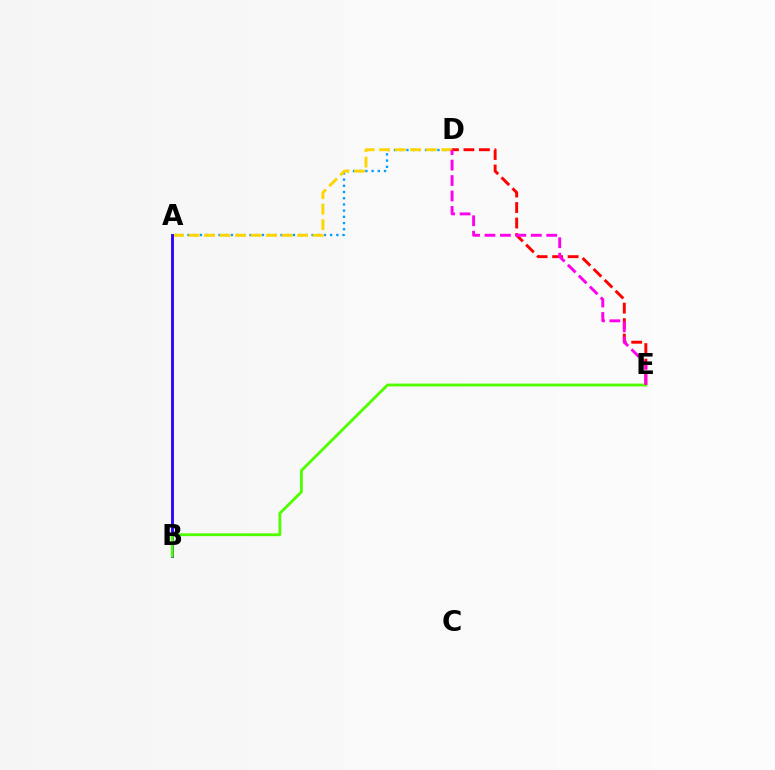{('A', 'D'): [{'color': '#009eff', 'line_style': 'dotted', 'thickness': 1.69}, {'color': '#ffd500', 'line_style': 'dashed', 'thickness': 2.11}], ('D', 'E'): [{'color': '#ff0000', 'line_style': 'dashed', 'thickness': 2.11}, {'color': '#ff00ed', 'line_style': 'dashed', 'thickness': 2.1}], ('A', 'B'): [{'color': '#00ff86', 'line_style': 'solid', 'thickness': 2.11}, {'color': '#3700ff', 'line_style': 'solid', 'thickness': 2.04}], ('B', 'E'): [{'color': '#4fff00', 'line_style': 'solid', 'thickness': 2.04}]}